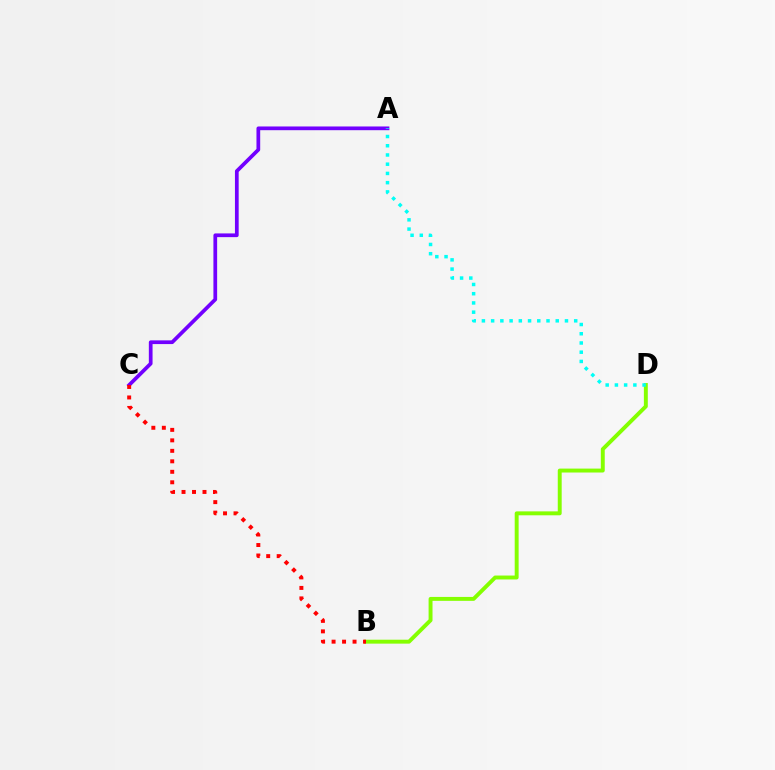{('B', 'D'): [{'color': '#84ff00', 'line_style': 'solid', 'thickness': 2.82}], ('A', 'C'): [{'color': '#7200ff', 'line_style': 'solid', 'thickness': 2.68}], ('B', 'C'): [{'color': '#ff0000', 'line_style': 'dotted', 'thickness': 2.85}], ('A', 'D'): [{'color': '#00fff6', 'line_style': 'dotted', 'thickness': 2.51}]}